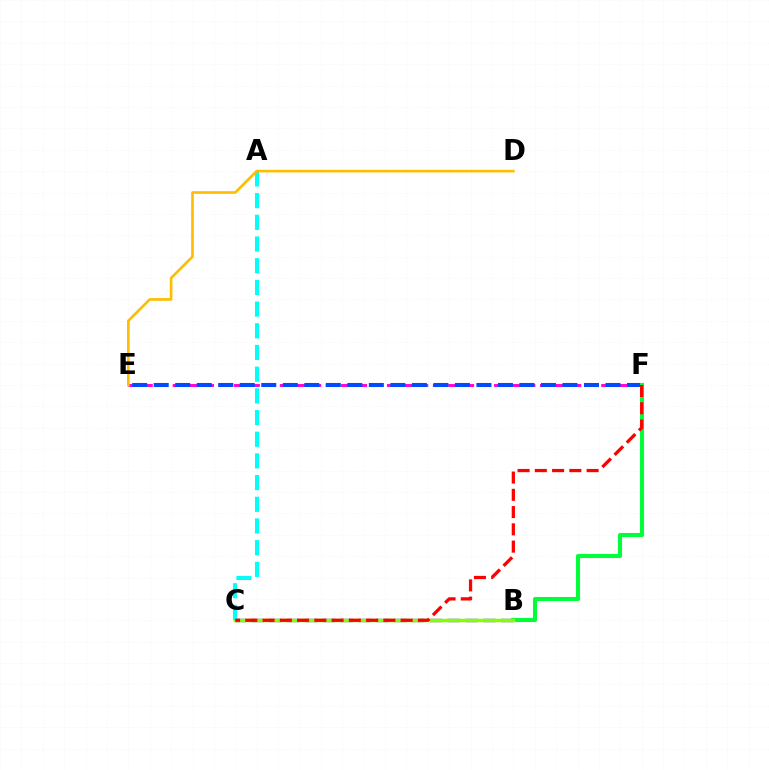{('B', 'C'): [{'color': '#7200ff', 'line_style': 'dashed', 'thickness': 2.42}, {'color': '#84ff00', 'line_style': 'solid', 'thickness': 2.5}], ('E', 'F'): [{'color': '#ff00cf', 'line_style': 'dashed', 'thickness': 2.08}, {'color': '#004bff', 'line_style': 'dashed', 'thickness': 2.92}], ('B', 'F'): [{'color': '#00ff39', 'line_style': 'solid', 'thickness': 2.94}], ('A', 'C'): [{'color': '#00fff6', 'line_style': 'dashed', 'thickness': 2.95}], ('D', 'E'): [{'color': '#ffbd00', 'line_style': 'solid', 'thickness': 1.92}], ('C', 'F'): [{'color': '#ff0000', 'line_style': 'dashed', 'thickness': 2.34}]}